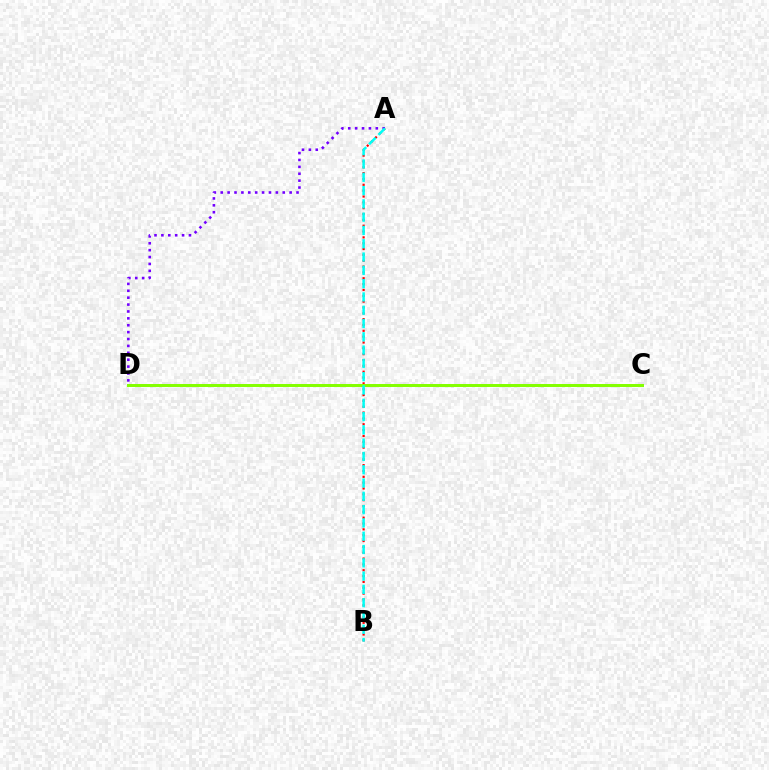{('A', 'B'): [{'color': '#ff0000', 'line_style': 'dotted', 'thickness': 1.59}, {'color': '#00fff6', 'line_style': 'dashed', 'thickness': 1.81}], ('C', 'D'): [{'color': '#84ff00', 'line_style': 'solid', 'thickness': 2.14}], ('A', 'D'): [{'color': '#7200ff', 'line_style': 'dotted', 'thickness': 1.87}]}